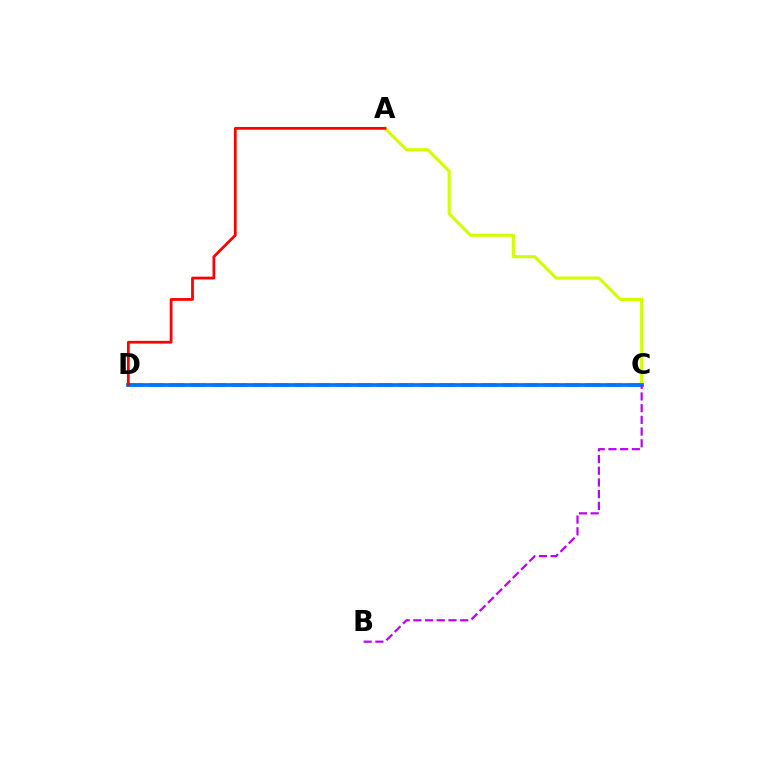{('A', 'C'): [{'color': '#d1ff00', 'line_style': 'solid', 'thickness': 2.21}], ('C', 'D'): [{'color': '#00ff5c', 'line_style': 'dashed', 'thickness': 2.83}, {'color': '#0074ff', 'line_style': 'solid', 'thickness': 2.68}], ('B', 'C'): [{'color': '#b900ff', 'line_style': 'dashed', 'thickness': 1.59}], ('A', 'D'): [{'color': '#ff0000', 'line_style': 'solid', 'thickness': 1.99}]}